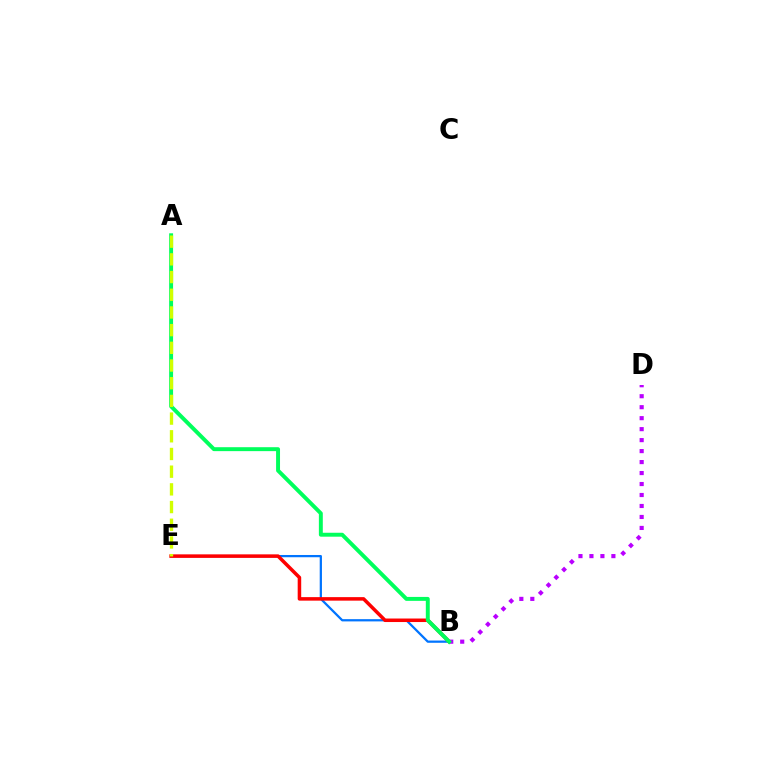{('B', 'E'): [{'color': '#0074ff', 'line_style': 'solid', 'thickness': 1.62}, {'color': '#ff0000', 'line_style': 'solid', 'thickness': 2.54}], ('B', 'D'): [{'color': '#b900ff', 'line_style': 'dotted', 'thickness': 2.98}], ('A', 'B'): [{'color': '#00ff5c', 'line_style': 'solid', 'thickness': 2.83}], ('A', 'E'): [{'color': '#d1ff00', 'line_style': 'dashed', 'thickness': 2.4}]}